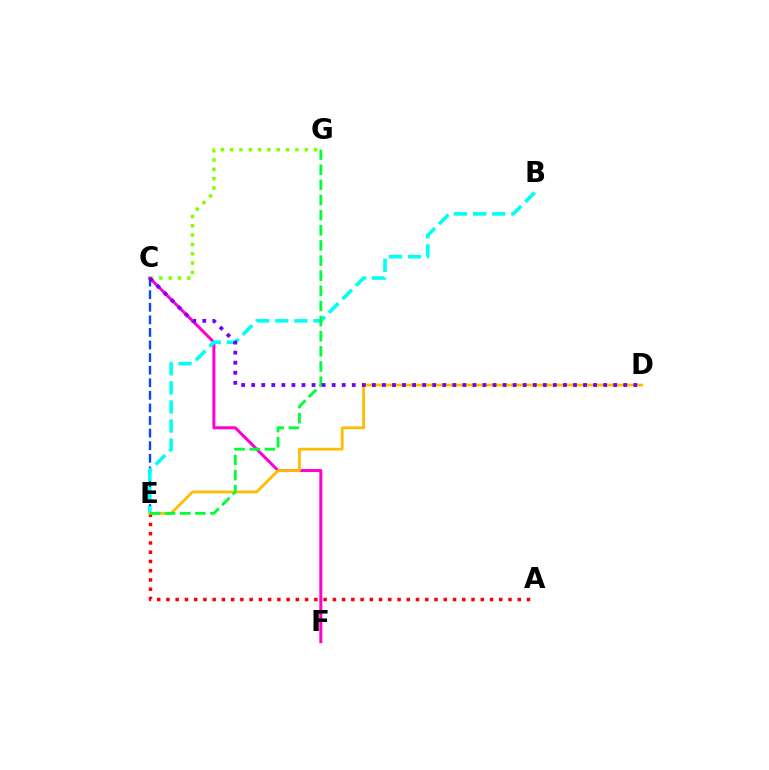{('C', 'F'): [{'color': '#ff00cf', 'line_style': 'solid', 'thickness': 2.17}], ('C', 'E'): [{'color': '#004bff', 'line_style': 'dashed', 'thickness': 1.71}], ('A', 'E'): [{'color': '#ff0000', 'line_style': 'dotted', 'thickness': 2.51}], ('C', 'G'): [{'color': '#84ff00', 'line_style': 'dotted', 'thickness': 2.54}], ('B', 'E'): [{'color': '#00fff6', 'line_style': 'dashed', 'thickness': 2.59}], ('D', 'E'): [{'color': '#ffbd00', 'line_style': 'solid', 'thickness': 2.01}], ('E', 'G'): [{'color': '#00ff39', 'line_style': 'dashed', 'thickness': 2.06}], ('C', 'D'): [{'color': '#7200ff', 'line_style': 'dotted', 'thickness': 2.73}]}